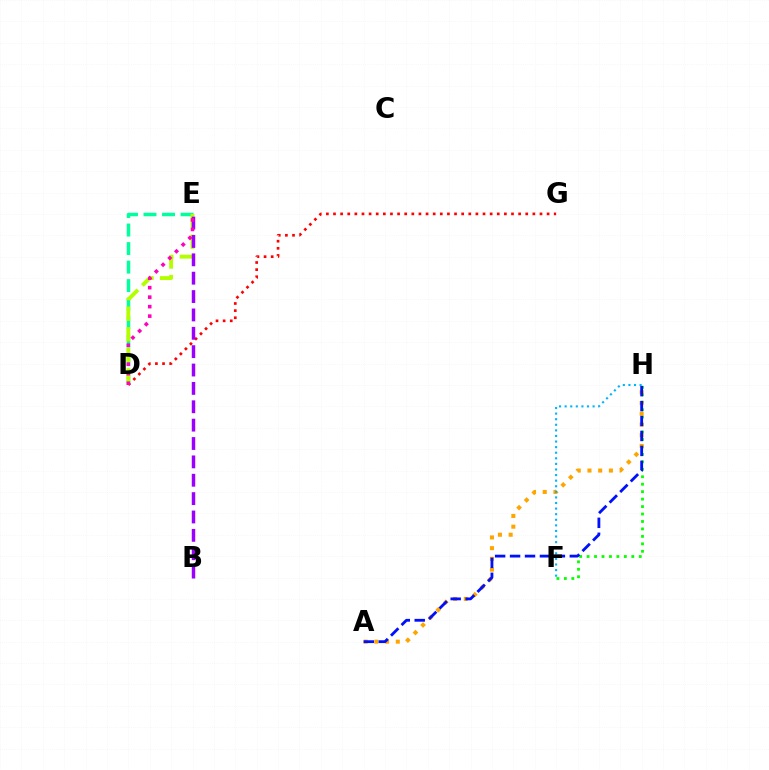{('F', 'H'): [{'color': '#08ff00', 'line_style': 'dotted', 'thickness': 2.03}, {'color': '#00b5ff', 'line_style': 'dotted', 'thickness': 1.52}], ('A', 'H'): [{'color': '#ffa500', 'line_style': 'dotted', 'thickness': 2.91}, {'color': '#0010ff', 'line_style': 'dashed', 'thickness': 2.03}], ('D', 'G'): [{'color': '#ff0000', 'line_style': 'dotted', 'thickness': 1.93}], ('D', 'E'): [{'color': '#00ff9d', 'line_style': 'dashed', 'thickness': 2.52}, {'color': '#b3ff00', 'line_style': 'dashed', 'thickness': 2.8}, {'color': '#ff00bd', 'line_style': 'dotted', 'thickness': 2.58}], ('B', 'E'): [{'color': '#9b00ff', 'line_style': 'dashed', 'thickness': 2.5}]}